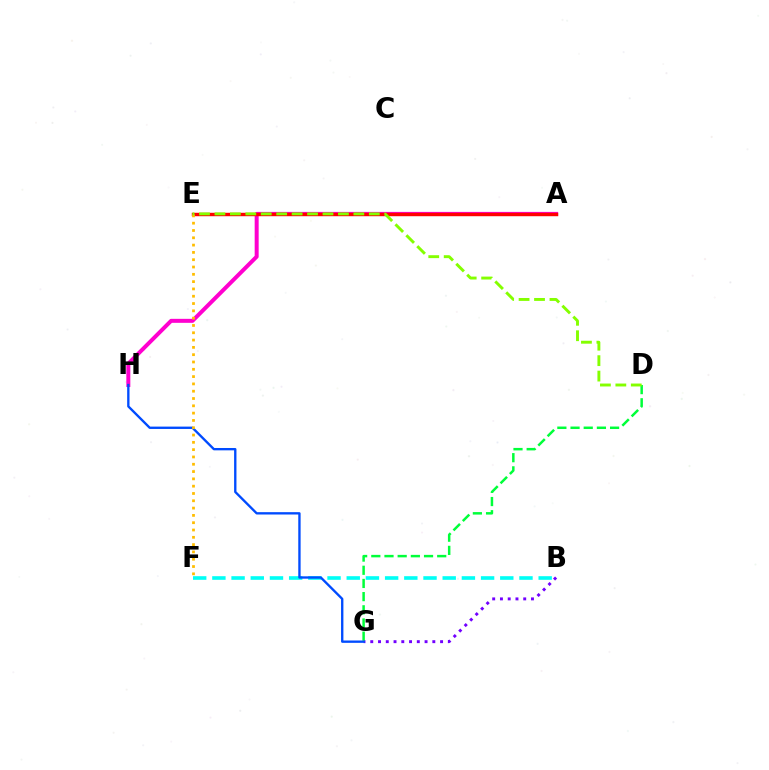{('B', 'G'): [{'color': '#7200ff', 'line_style': 'dotted', 'thickness': 2.11}], ('D', 'G'): [{'color': '#00ff39', 'line_style': 'dashed', 'thickness': 1.79}], ('A', 'H'): [{'color': '#ff00cf', 'line_style': 'solid', 'thickness': 2.88}], ('B', 'F'): [{'color': '#00fff6', 'line_style': 'dashed', 'thickness': 2.61}], ('G', 'H'): [{'color': '#004bff', 'line_style': 'solid', 'thickness': 1.69}], ('A', 'E'): [{'color': '#ff0000', 'line_style': 'solid', 'thickness': 2.47}], ('E', 'F'): [{'color': '#ffbd00', 'line_style': 'dotted', 'thickness': 1.98}], ('D', 'E'): [{'color': '#84ff00', 'line_style': 'dashed', 'thickness': 2.1}]}